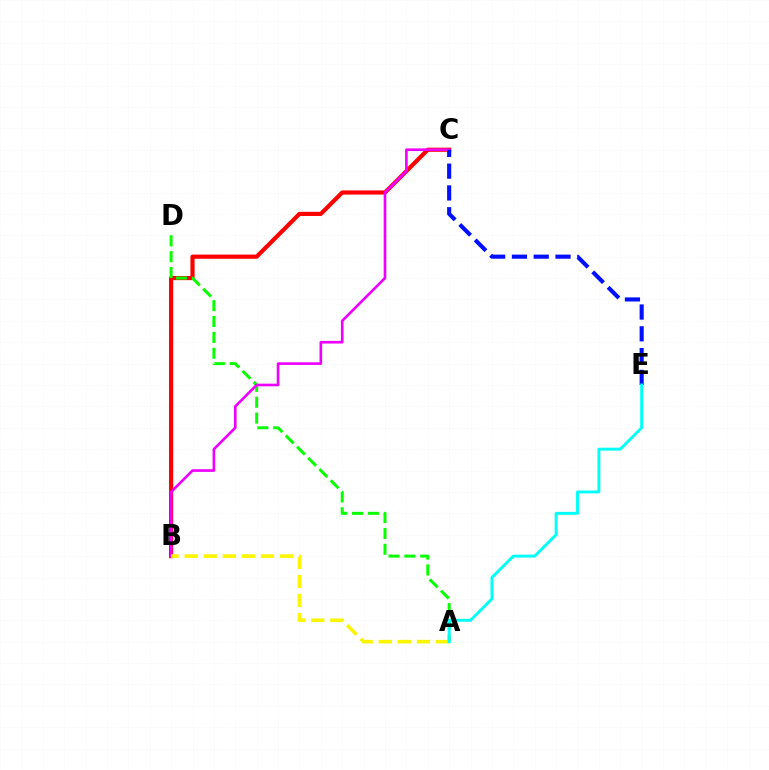{('B', 'C'): [{'color': '#ff0000', 'line_style': 'solid', 'thickness': 3.0}, {'color': '#ee00ff', 'line_style': 'solid', 'thickness': 1.91}], ('A', 'D'): [{'color': '#08ff00', 'line_style': 'dashed', 'thickness': 2.15}], ('A', 'B'): [{'color': '#fcf500', 'line_style': 'dashed', 'thickness': 2.59}], ('C', 'E'): [{'color': '#0010ff', 'line_style': 'dashed', 'thickness': 2.96}], ('A', 'E'): [{'color': '#00fff6', 'line_style': 'solid', 'thickness': 2.1}]}